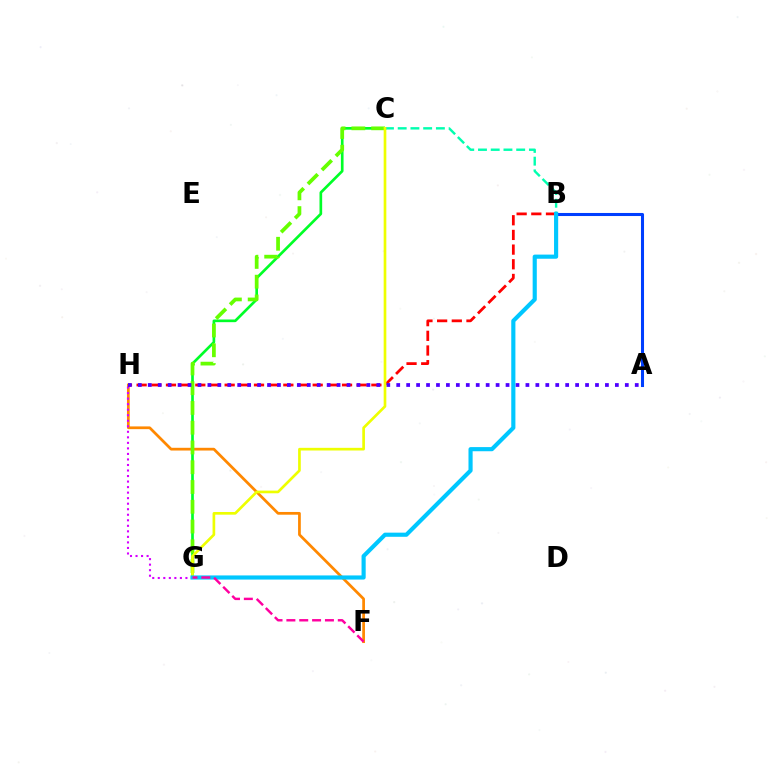{('F', 'H'): [{'color': '#ff8800', 'line_style': 'solid', 'thickness': 1.97}], ('C', 'G'): [{'color': '#00ff27', 'line_style': 'solid', 'thickness': 1.92}, {'color': '#66ff00', 'line_style': 'dashed', 'thickness': 2.69}, {'color': '#eeff00', 'line_style': 'solid', 'thickness': 1.93}], ('A', 'B'): [{'color': '#003fff', 'line_style': 'solid', 'thickness': 2.2}], ('G', 'H'): [{'color': '#d600ff', 'line_style': 'dotted', 'thickness': 1.5}], ('B', 'H'): [{'color': '#ff0000', 'line_style': 'dashed', 'thickness': 1.99}], ('B', 'C'): [{'color': '#00ffaf', 'line_style': 'dashed', 'thickness': 1.73}], ('A', 'H'): [{'color': '#4f00ff', 'line_style': 'dotted', 'thickness': 2.7}], ('B', 'G'): [{'color': '#00c7ff', 'line_style': 'solid', 'thickness': 2.98}], ('F', 'G'): [{'color': '#ff00a0', 'line_style': 'dashed', 'thickness': 1.75}]}